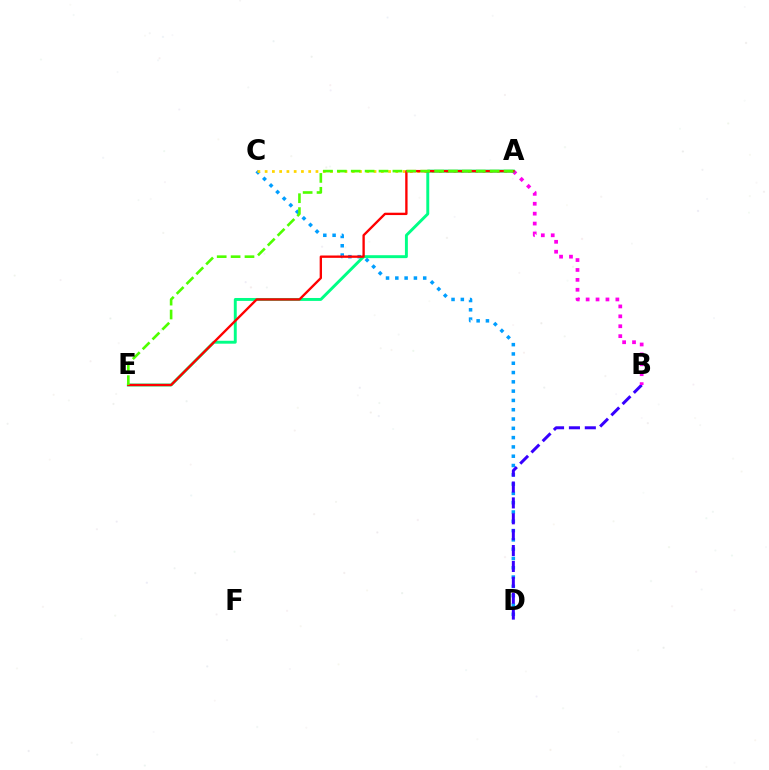{('C', 'D'): [{'color': '#009eff', 'line_style': 'dotted', 'thickness': 2.53}], ('A', 'C'): [{'color': '#ffd500', 'line_style': 'dotted', 'thickness': 1.97}], ('B', 'D'): [{'color': '#3700ff', 'line_style': 'dashed', 'thickness': 2.16}], ('A', 'B'): [{'color': '#ff00ed', 'line_style': 'dotted', 'thickness': 2.69}], ('A', 'E'): [{'color': '#00ff86', 'line_style': 'solid', 'thickness': 2.1}, {'color': '#ff0000', 'line_style': 'solid', 'thickness': 1.69}, {'color': '#4fff00', 'line_style': 'dashed', 'thickness': 1.89}]}